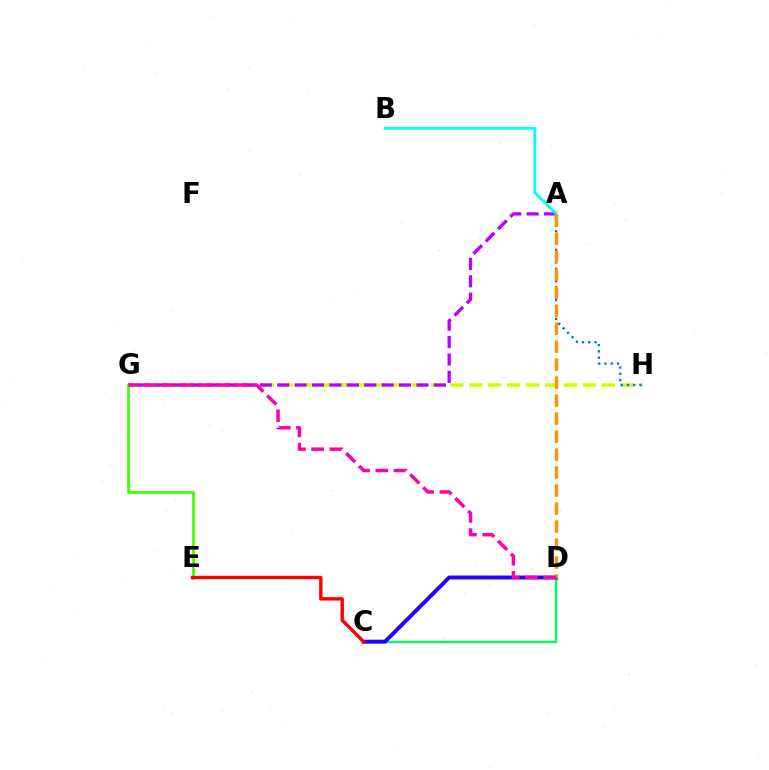{('C', 'D'): [{'color': '#00ff5c', 'line_style': 'solid', 'thickness': 1.76}, {'color': '#2500ff', 'line_style': 'solid', 'thickness': 2.83}], ('G', 'H'): [{'color': '#d1ff00', 'line_style': 'dashed', 'thickness': 2.57}], ('A', 'H'): [{'color': '#0074ff', 'line_style': 'dotted', 'thickness': 1.7}], ('A', 'G'): [{'color': '#b900ff', 'line_style': 'dashed', 'thickness': 2.36}], ('A', 'B'): [{'color': '#00fff6', 'line_style': 'solid', 'thickness': 1.94}], ('E', 'G'): [{'color': '#3dff00', 'line_style': 'solid', 'thickness': 1.96}], ('A', 'D'): [{'color': '#ff9400', 'line_style': 'dashed', 'thickness': 2.44}], ('C', 'E'): [{'color': '#ff0000', 'line_style': 'solid', 'thickness': 2.44}], ('D', 'G'): [{'color': '#ff00ac', 'line_style': 'dashed', 'thickness': 2.48}]}